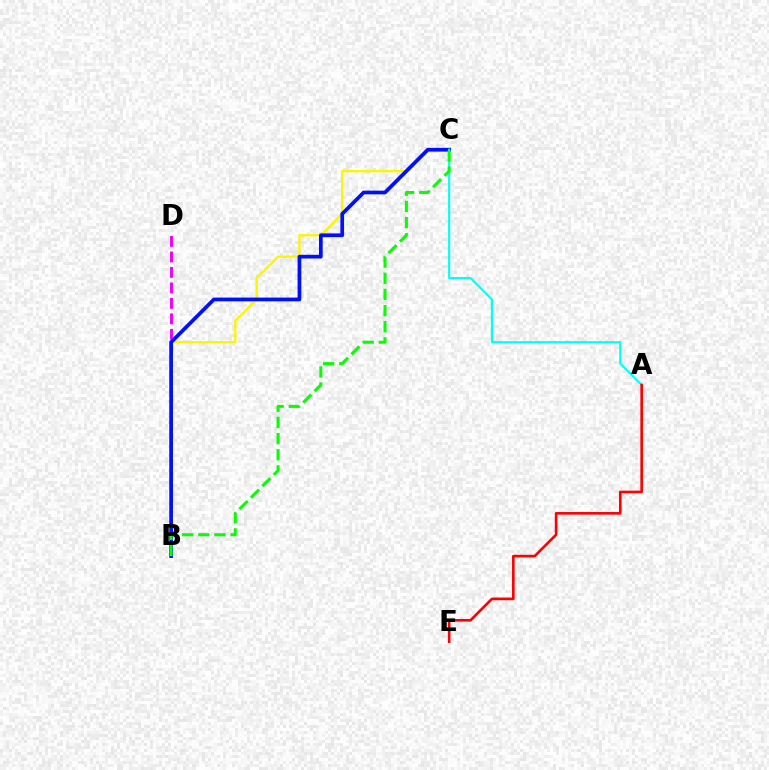{('B', 'D'): [{'color': '#ee00ff', 'line_style': 'dashed', 'thickness': 2.1}], ('B', 'C'): [{'color': '#fcf500', 'line_style': 'solid', 'thickness': 1.67}, {'color': '#0010ff', 'line_style': 'solid', 'thickness': 2.68}, {'color': '#08ff00', 'line_style': 'dashed', 'thickness': 2.19}], ('A', 'C'): [{'color': '#00fff6', 'line_style': 'solid', 'thickness': 1.53}], ('A', 'E'): [{'color': '#ff0000', 'line_style': 'solid', 'thickness': 1.89}]}